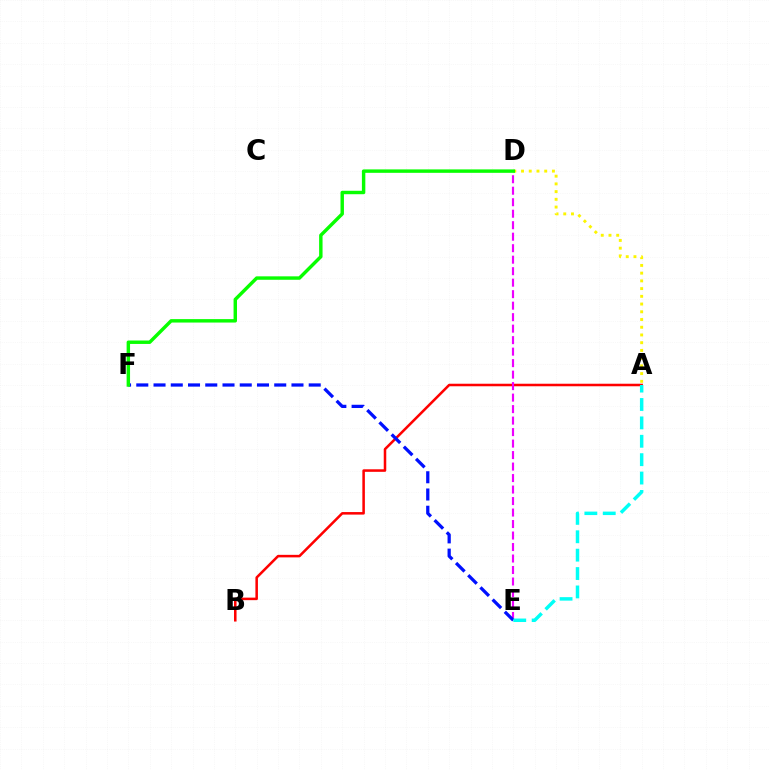{('A', 'B'): [{'color': '#ff0000', 'line_style': 'solid', 'thickness': 1.82}], ('D', 'E'): [{'color': '#ee00ff', 'line_style': 'dashed', 'thickness': 1.56}], ('E', 'F'): [{'color': '#0010ff', 'line_style': 'dashed', 'thickness': 2.34}], ('A', 'E'): [{'color': '#00fff6', 'line_style': 'dashed', 'thickness': 2.5}], ('A', 'D'): [{'color': '#fcf500', 'line_style': 'dotted', 'thickness': 2.1}], ('D', 'F'): [{'color': '#08ff00', 'line_style': 'solid', 'thickness': 2.47}]}